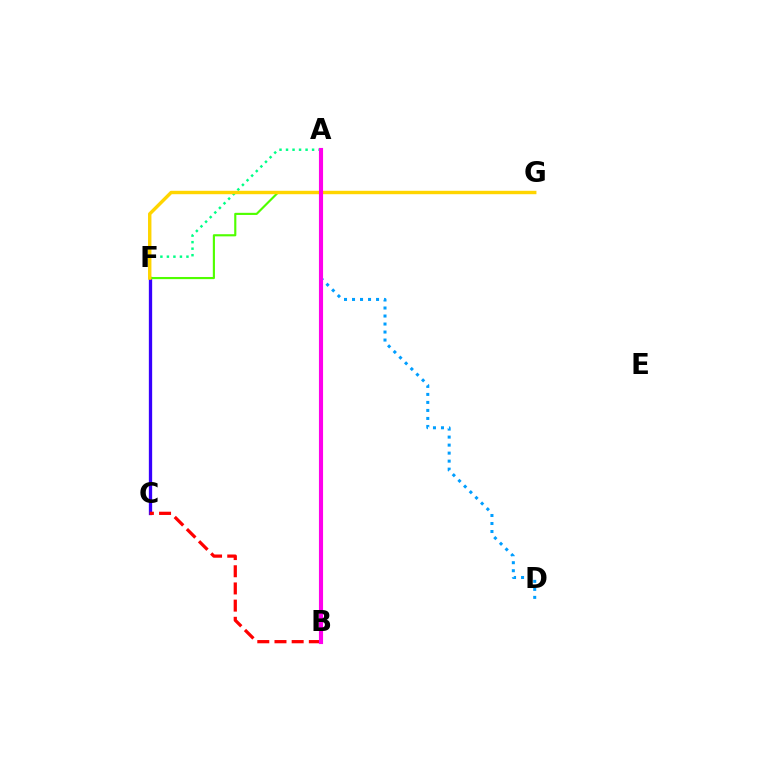{('A', 'F'): [{'color': '#00ff86', 'line_style': 'dotted', 'thickness': 1.77}], ('A', 'D'): [{'color': '#009eff', 'line_style': 'dotted', 'thickness': 2.18}], ('C', 'F'): [{'color': '#3700ff', 'line_style': 'solid', 'thickness': 2.38}], ('F', 'G'): [{'color': '#4fff00', 'line_style': 'solid', 'thickness': 1.54}, {'color': '#ffd500', 'line_style': 'solid', 'thickness': 2.46}], ('B', 'C'): [{'color': '#ff0000', 'line_style': 'dashed', 'thickness': 2.33}], ('A', 'B'): [{'color': '#ff00ed', 'line_style': 'solid', 'thickness': 2.97}]}